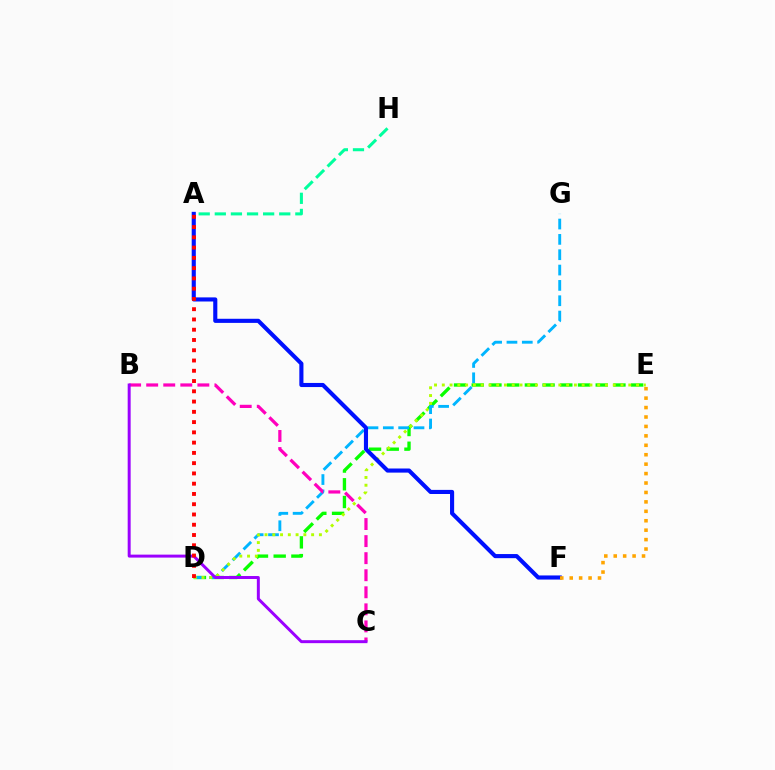{('D', 'E'): [{'color': '#08ff00', 'line_style': 'dashed', 'thickness': 2.41}, {'color': '#b3ff00', 'line_style': 'dotted', 'thickness': 2.11}], ('D', 'G'): [{'color': '#00b5ff', 'line_style': 'dashed', 'thickness': 2.08}], ('A', 'H'): [{'color': '#00ff9d', 'line_style': 'dashed', 'thickness': 2.19}], ('B', 'C'): [{'color': '#ff00bd', 'line_style': 'dashed', 'thickness': 2.32}, {'color': '#9b00ff', 'line_style': 'solid', 'thickness': 2.14}], ('A', 'F'): [{'color': '#0010ff', 'line_style': 'solid', 'thickness': 2.96}], ('A', 'D'): [{'color': '#ff0000', 'line_style': 'dotted', 'thickness': 2.79}], ('E', 'F'): [{'color': '#ffa500', 'line_style': 'dotted', 'thickness': 2.56}]}